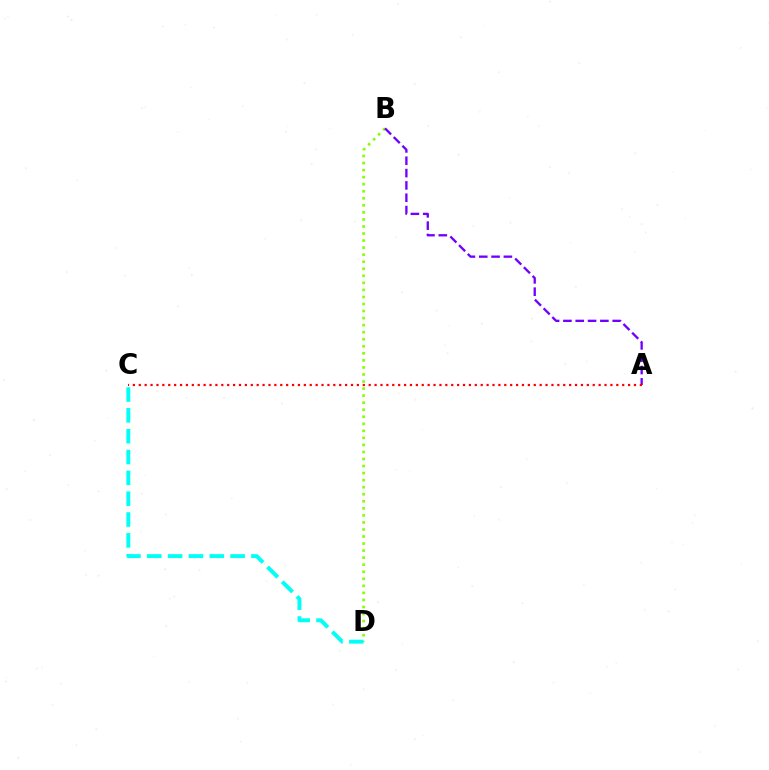{('B', 'D'): [{'color': '#84ff00', 'line_style': 'dotted', 'thickness': 1.91}], ('C', 'D'): [{'color': '#00fff6', 'line_style': 'dashed', 'thickness': 2.83}], ('A', 'B'): [{'color': '#7200ff', 'line_style': 'dashed', 'thickness': 1.67}], ('A', 'C'): [{'color': '#ff0000', 'line_style': 'dotted', 'thickness': 1.6}]}